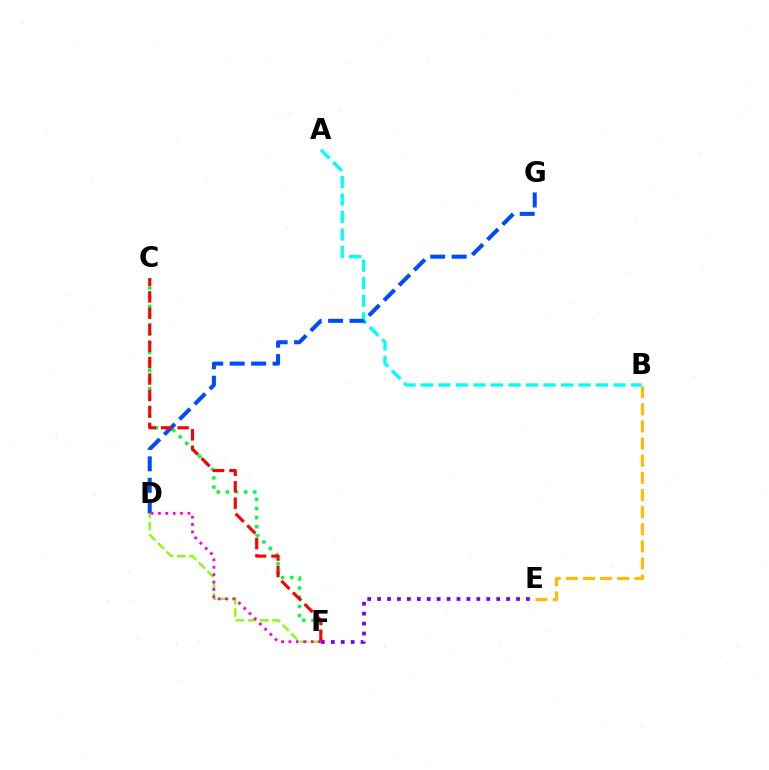{('C', 'F'): [{'color': '#00ff39', 'line_style': 'dotted', 'thickness': 2.49}, {'color': '#ff0000', 'line_style': 'dashed', 'thickness': 2.23}], ('D', 'F'): [{'color': '#84ff00', 'line_style': 'dashed', 'thickness': 1.66}, {'color': '#ff00cf', 'line_style': 'dotted', 'thickness': 2.0}], ('B', 'E'): [{'color': '#ffbd00', 'line_style': 'dashed', 'thickness': 2.33}], ('A', 'B'): [{'color': '#00fff6', 'line_style': 'dashed', 'thickness': 2.38}], ('D', 'G'): [{'color': '#004bff', 'line_style': 'dashed', 'thickness': 2.91}], ('E', 'F'): [{'color': '#7200ff', 'line_style': 'dotted', 'thickness': 2.7}]}